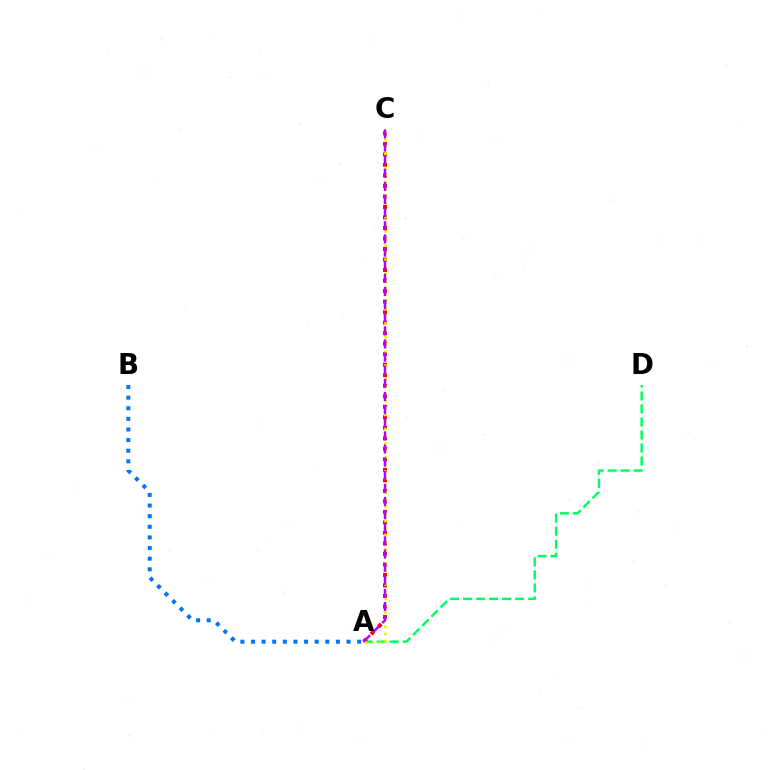{('A', 'D'): [{'color': '#00ff5c', 'line_style': 'dashed', 'thickness': 1.77}], ('A', 'C'): [{'color': '#ff0000', 'line_style': 'dotted', 'thickness': 2.86}, {'color': '#d1ff00', 'line_style': 'dotted', 'thickness': 1.92}, {'color': '#b900ff', 'line_style': 'dashed', 'thickness': 1.78}], ('A', 'B'): [{'color': '#0074ff', 'line_style': 'dotted', 'thickness': 2.89}]}